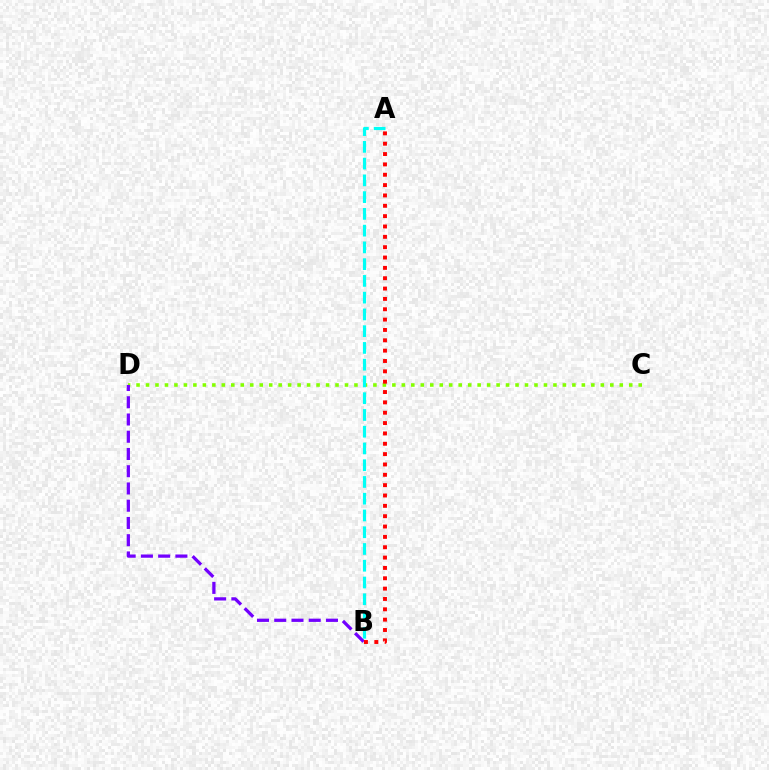{('C', 'D'): [{'color': '#84ff00', 'line_style': 'dotted', 'thickness': 2.57}], ('B', 'D'): [{'color': '#7200ff', 'line_style': 'dashed', 'thickness': 2.34}], ('A', 'B'): [{'color': '#00fff6', 'line_style': 'dashed', 'thickness': 2.28}, {'color': '#ff0000', 'line_style': 'dotted', 'thickness': 2.81}]}